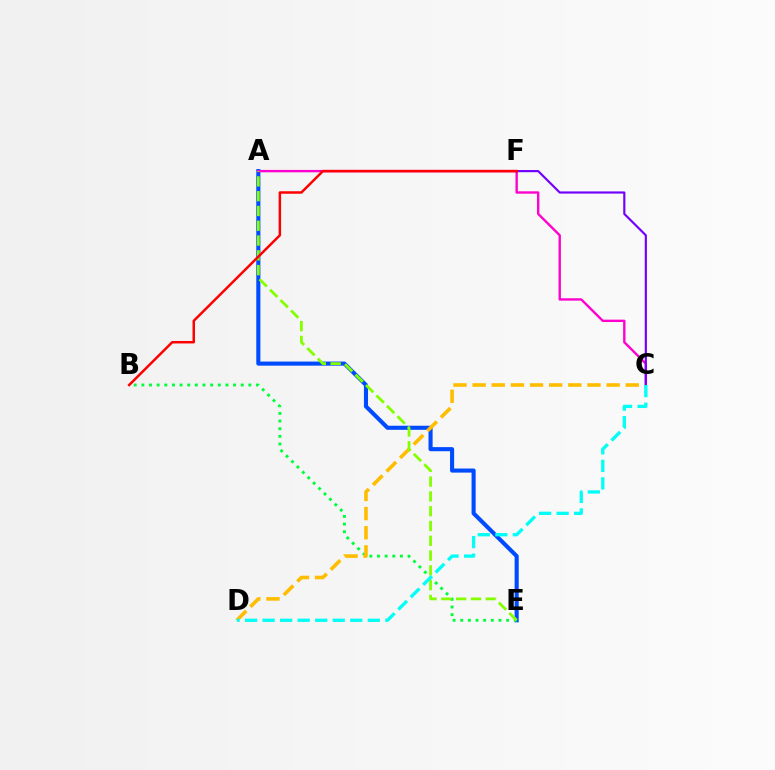{('A', 'E'): [{'color': '#004bff', 'line_style': 'solid', 'thickness': 2.95}, {'color': '#84ff00', 'line_style': 'dashed', 'thickness': 2.01}], ('B', 'E'): [{'color': '#00ff39', 'line_style': 'dotted', 'thickness': 2.08}], ('A', 'C'): [{'color': '#ff00cf', 'line_style': 'solid', 'thickness': 1.71}], ('C', 'D'): [{'color': '#ffbd00', 'line_style': 'dashed', 'thickness': 2.6}, {'color': '#00fff6', 'line_style': 'dashed', 'thickness': 2.38}], ('C', 'F'): [{'color': '#7200ff', 'line_style': 'solid', 'thickness': 1.56}], ('B', 'F'): [{'color': '#ff0000', 'line_style': 'solid', 'thickness': 1.79}]}